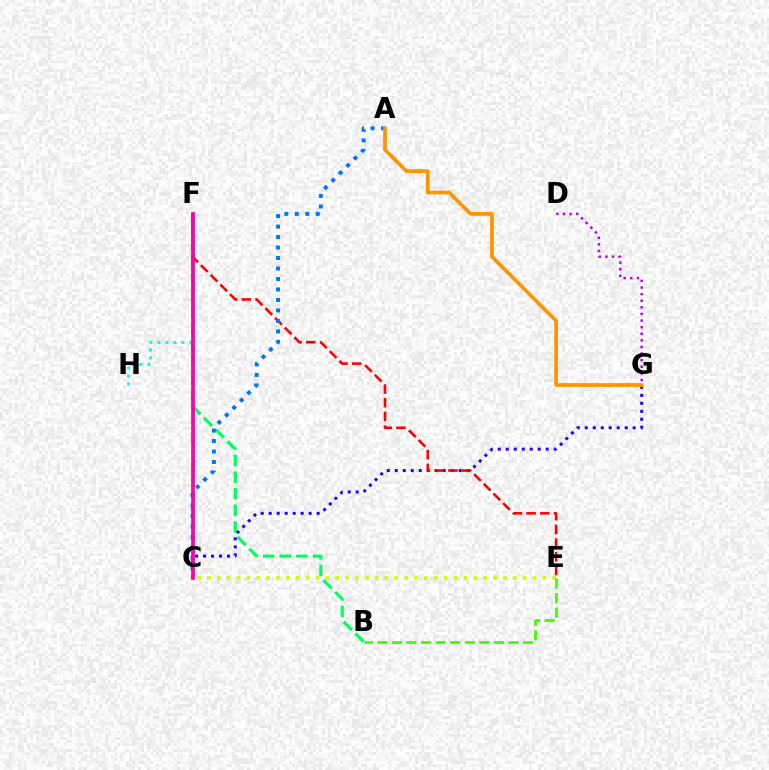{('F', 'H'): [{'color': '#00fff6', 'line_style': 'dotted', 'thickness': 2.17}], ('B', 'F'): [{'color': '#00ff5c', 'line_style': 'dashed', 'thickness': 2.26}], ('C', 'G'): [{'color': '#2500ff', 'line_style': 'dotted', 'thickness': 2.17}], ('C', 'E'): [{'color': '#d1ff00', 'line_style': 'dotted', 'thickness': 2.68}], ('E', 'F'): [{'color': '#ff0000', 'line_style': 'dashed', 'thickness': 1.86}], ('A', 'C'): [{'color': '#0074ff', 'line_style': 'dotted', 'thickness': 2.85}], ('B', 'E'): [{'color': '#3dff00', 'line_style': 'dashed', 'thickness': 1.98}], ('D', 'G'): [{'color': '#b900ff', 'line_style': 'dotted', 'thickness': 1.8}], ('A', 'G'): [{'color': '#ff9400', 'line_style': 'solid', 'thickness': 2.68}], ('C', 'F'): [{'color': '#ff00ac', 'line_style': 'solid', 'thickness': 2.7}]}